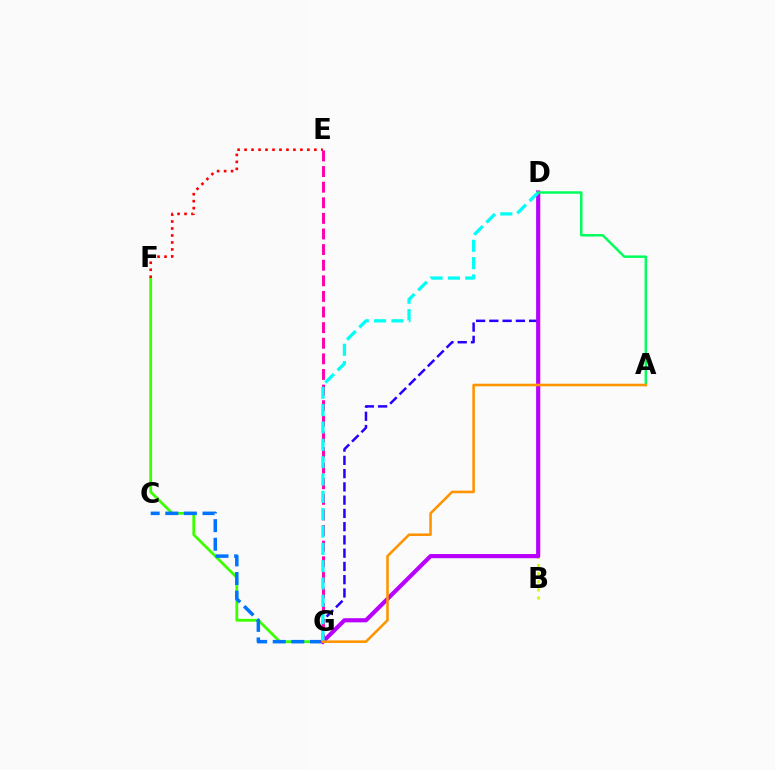{('F', 'G'): [{'color': '#3dff00', 'line_style': 'solid', 'thickness': 2.0}], ('B', 'D'): [{'color': '#d1ff00', 'line_style': 'dotted', 'thickness': 2.2}], ('D', 'G'): [{'color': '#2500ff', 'line_style': 'dashed', 'thickness': 1.8}, {'color': '#b900ff', 'line_style': 'solid', 'thickness': 2.99}, {'color': '#00fff6', 'line_style': 'dashed', 'thickness': 2.35}], ('E', 'F'): [{'color': '#ff0000', 'line_style': 'dotted', 'thickness': 1.9}], ('E', 'G'): [{'color': '#ff00ac', 'line_style': 'dashed', 'thickness': 2.12}], ('C', 'G'): [{'color': '#0074ff', 'line_style': 'dashed', 'thickness': 2.53}], ('A', 'D'): [{'color': '#00ff5c', 'line_style': 'solid', 'thickness': 1.79}], ('A', 'G'): [{'color': '#ff9400', 'line_style': 'solid', 'thickness': 1.86}]}